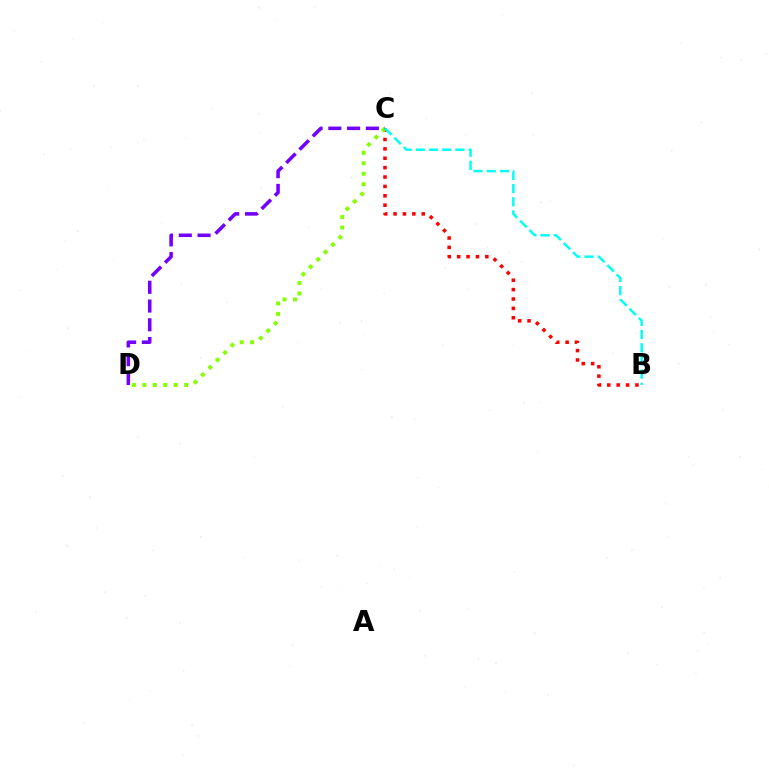{('B', 'C'): [{'color': '#ff0000', 'line_style': 'dotted', 'thickness': 2.55}, {'color': '#00fff6', 'line_style': 'dashed', 'thickness': 1.79}], ('C', 'D'): [{'color': '#84ff00', 'line_style': 'dotted', 'thickness': 2.84}, {'color': '#7200ff', 'line_style': 'dashed', 'thickness': 2.55}]}